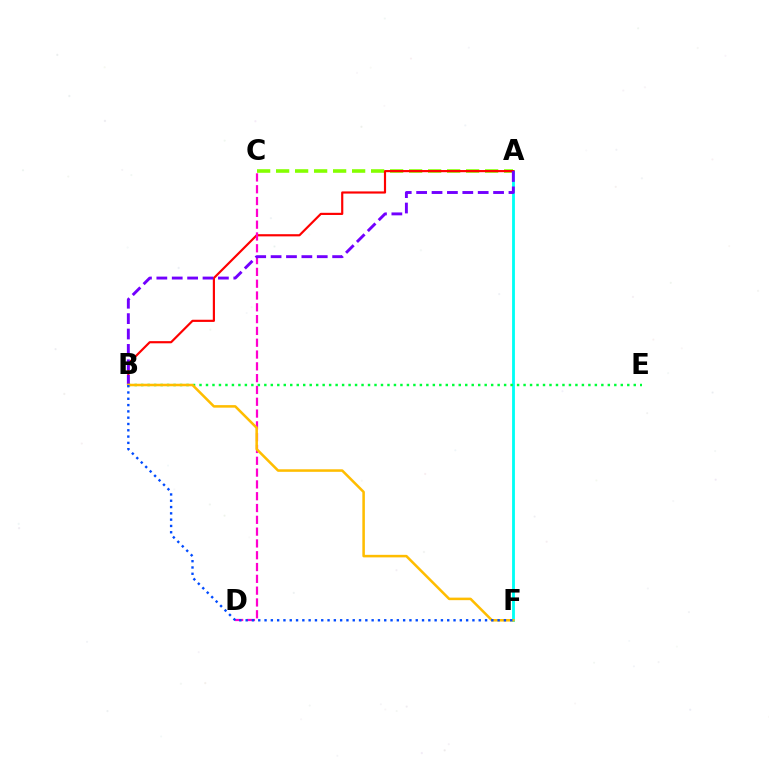{('A', 'C'): [{'color': '#84ff00', 'line_style': 'dashed', 'thickness': 2.58}], ('A', 'F'): [{'color': '#00fff6', 'line_style': 'solid', 'thickness': 2.04}], ('A', 'B'): [{'color': '#ff0000', 'line_style': 'solid', 'thickness': 1.56}, {'color': '#7200ff', 'line_style': 'dashed', 'thickness': 2.09}], ('C', 'D'): [{'color': '#ff00cf', 'line_style': 'dashed', 'thickness': 1.6}], ('B', 'E'): [{'color': '#00ff39', 'line_style': 'dotted', 'thickness': 1.76}], ('B', 'F'): [{'color': '#ffbd00', 'line_style': 'solid', 'thickness': 1.83}, {'color': '#004bff', 'line_style': 'dotted', 'thickness': 1.71}]}